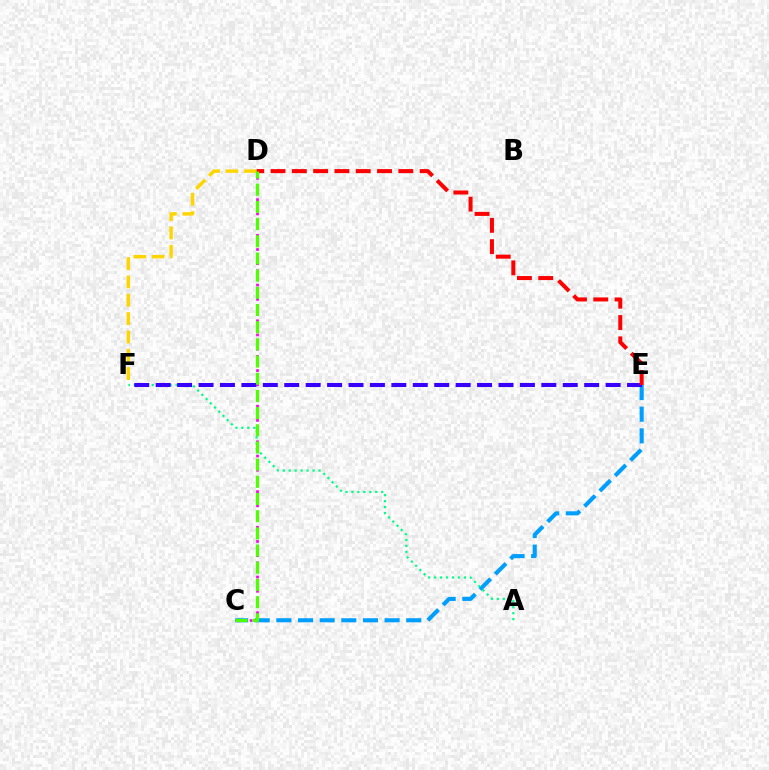{('C', 'D'): [{'color': '#ff00ed', 'line_style': 'dotted', 'thickness': 1.93}, {'color': '#4fff00', 'line_style': 'dashed', 'thickness': 2.33}], ('C', 'E'): [{'color': '#009eff', 'line_style': 'dashed', 'thickness': 2.94}], ('A', 'F'): [{'color': '#00ff86', 'line_style': 'dotted', 'thickness': 1.62}], ('D', 'F'): [{'color': '#ffd500', 'line_style': 'dashed', 'thickness': 2.49}], ('E', 'F'): [{'color': '#3700ff', 'line_style': 'dashed', 'thickness': 2.91}], ('D', 'E'): [{'color': '#ff0000', 'line_style': 'dashed', 'thickness': 2.89}]}